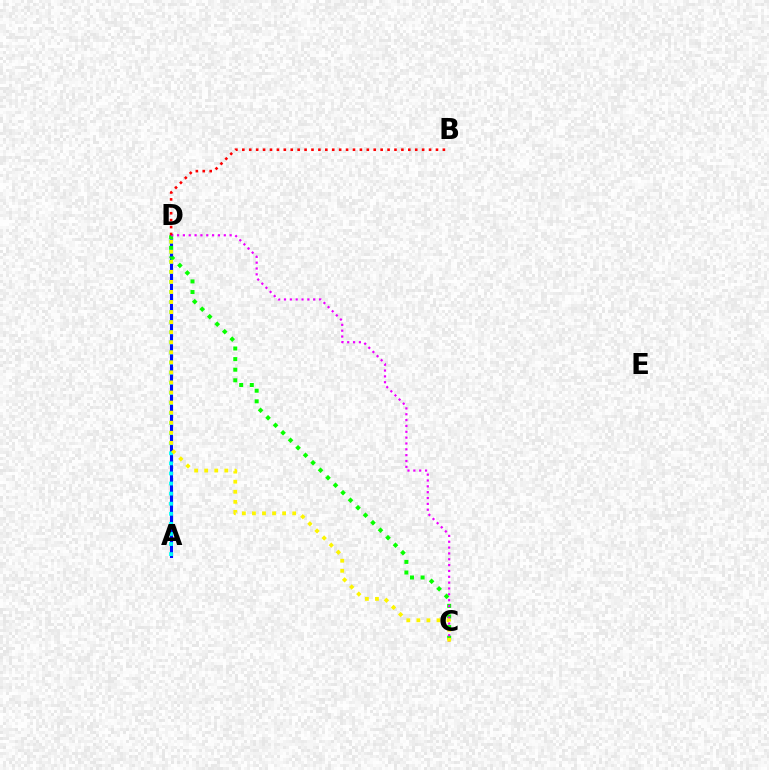{('A', 'D'): [{'color': '#0010ff', 'line_style': 'solid', 'thickness': 2.23}, {'color': '#00fff6', 'line_style': 'dotted', 'thickness': 2.74}], ('C', 'D'): [{'color': '#08ff00', 'line_style': 'dotted', 'thickness': 2.88}, {'color': '#ee00ff', 'line_style': 'dotted', 'thickness': 1.59}, {'color': '#fcf500', 'line_style': 'dotted', 'thickness': 2.73}], ('B', 'D'): [{'color': '#ff0000', 'line_style': 'dotted', 'thickness': 1.88}]}